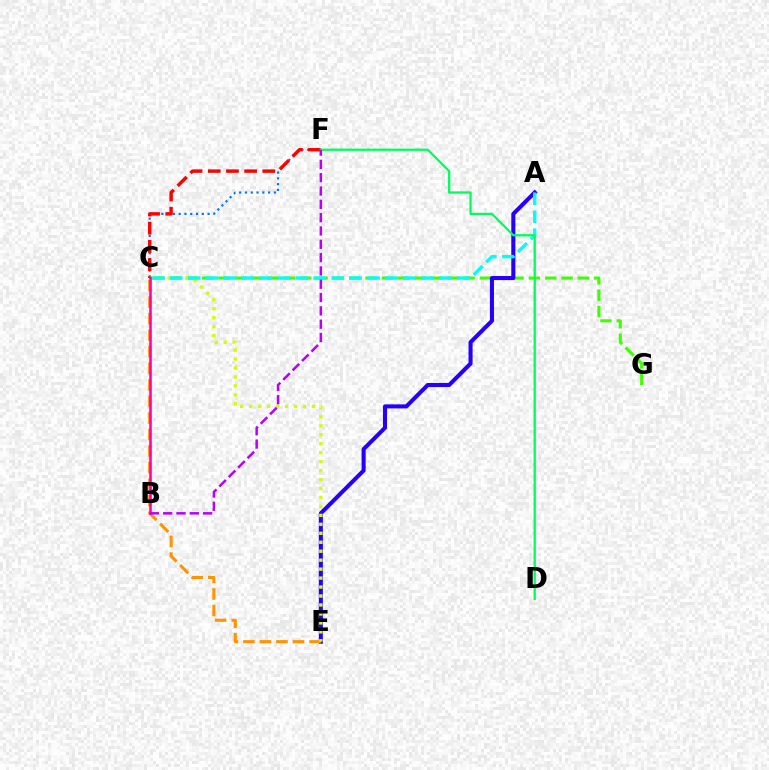{('C', 'G'): [{'color': '#3dff00', 'line_style': 'dashed', 'thickness': 2.22}], ('A', 'E'): [{'color': '#2500ff', 'line_style': 'solid', 'thickness': 2.93}], ('C', 'F'): [{'color': '#0074ff', 'line_style': 'dotted', 'thickness': 1.57}, {'color': '#ff0000', 'line_style': 'dashed', 'thickness': 2.47}], ('C', 'E'): [{'color': '#ff9400', 'line_style': 'dashed', 'thickness': 2.25}, {'color': '#d1ff00', 'line_style': 'dotted', 'thickness': 2.43}], ('A', 'C'): [{'color': '#00fff6', 'line_style': 'dashed', 'thickness': 2.44}], ('D', 'F'): [{'color': '#00ff5c', 'line_style': 'solid', 'thickness': 1.65}], ('B', 'C'): [{'color': '#ff00ac', 'line_style': 'solid', 'thickness': 1.82}], ('B', 'F'): [{'color': '#b900ff', 'line_style': 'dashed', 'thickness': 1.81}]}